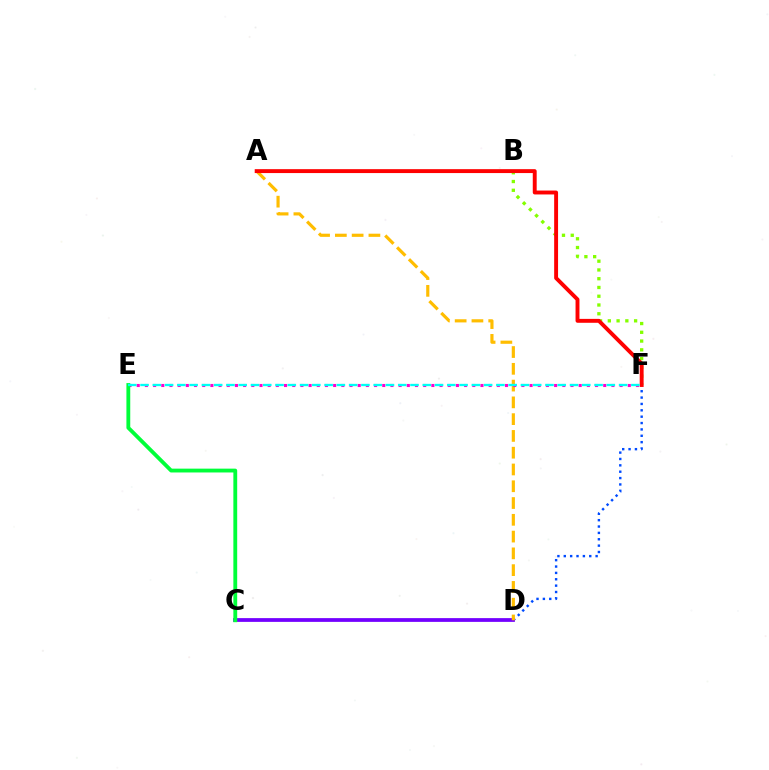{('D', 'F'): [{'color': '#004bff', 'line_style': 'dotted', 'thickness': 1.73}], ('C', 'D'): [{'color': '#7200ff', 'line_style': 'solid', 'thickness': 2.71}], ('A', 'D'): [{'color': '#ffbd00', 'line_style': 'dashed', 'thickness': 2.28}], ('B', 'F'): [{'color': '#84ff00', 'line_style': 'dotted', 'thickness': 2.38}], ('A', 'F'): [{'color': '#ff0000', 'line_style': 'solid', 'thickness': 2.81}], ('E', 'F'): [{'color': '#ff00cf', 'line_style': 'dotted', 'thickness': 2.22}, {'color': '#00fff6', 'line_style': 'dashed', 'thickness': 1.67}], ('C', 'E'): [{'color': '#00ff39', 'line_style': 'solid', 'thickness': 2.76}]}